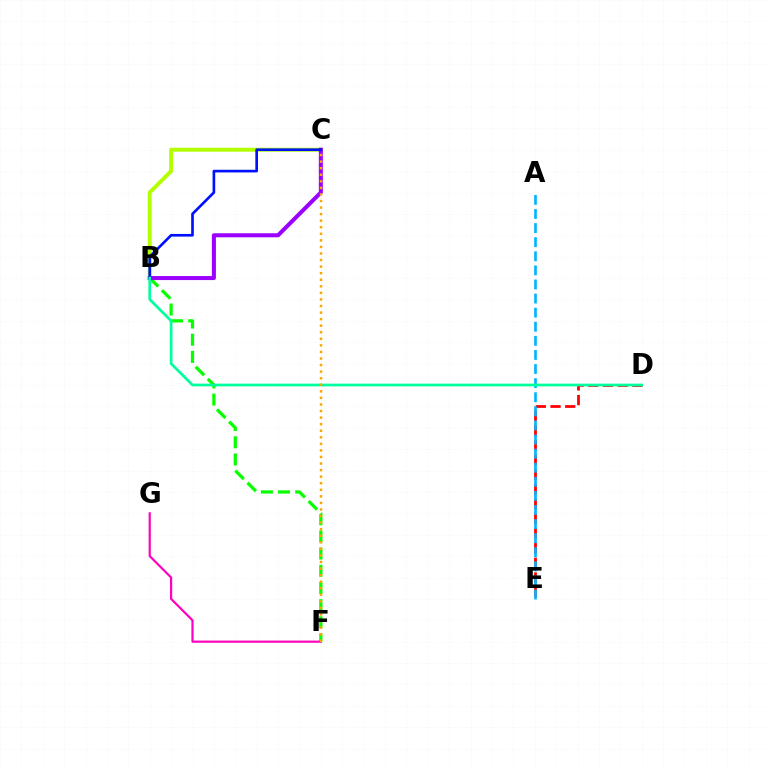{('B', 'C'): [{'color': '#b3ff00', 'line_style': 'solid', 'thickness': 2.84}, {'color': '#9b00ff', 'line_style': 'solid', 'thickness': 2.9}, {'color': '#0010ff', 'line_style': 'solid', 'thickness': 1.91}], ('B', 'F'): [{'color': '#08ff00', 'line_style': 'dashed', 'thickness': 2.33}], ('F', 'G'): [{'color': '#ff00bd', 'line_style': 'solid', 'thickness': 1.57}], ('D', 'E'): [{'color': '#ff0000', 'line_style': 'dashed', 'thickness': 2.0}], ('A', 'E'): [{'color': '#00b5ff', 'line_style': 'dashed', 'thickness': 1.91}], ('B', 'D'): [{'color': '#00ff9d', 'line_style': 'solid', 'thickness': 1.96}], ('C', 'F'): [{'color': '#ffa500', 'line_style': 'dotted', 'thickness': 1.78}]}